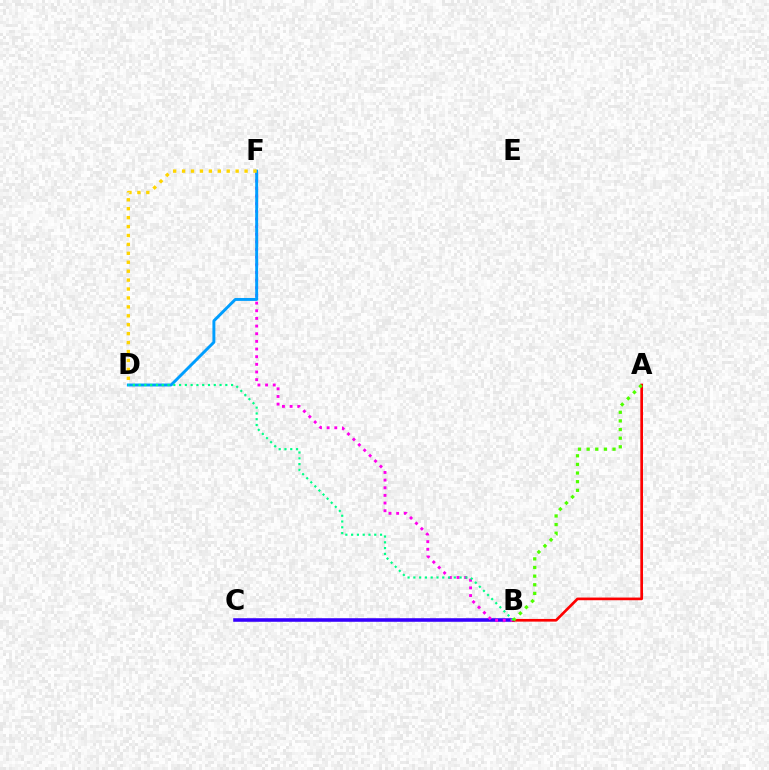{('B', 'C'): [{'color': '#3700ff', 'line_style': 'solid', 'thickness': 2.56}], ('B', 'F'): [{'color': '#ff00ed', 'line_style': 'dotted', 'thickness': 2.08}], ('A', 'B'): [{'color': '#ff0000', 'line_style': 'solid', 'thickness': 1.93}, {'color': '#4fff00', 'line_style': 'dotted', 'thickness': 2.34}], ('D', 'F'): [{'color': '#009eff', 'line_style': 'solid', 'thickness': 2.1}, {'color': '#ffd500', 'line_style': 'dotted', 'thickness': 2.42}], ('B', 'D'): [{'color': '#00ff86', 'line_style': 'dotted', 'thickness': 1.57}]}